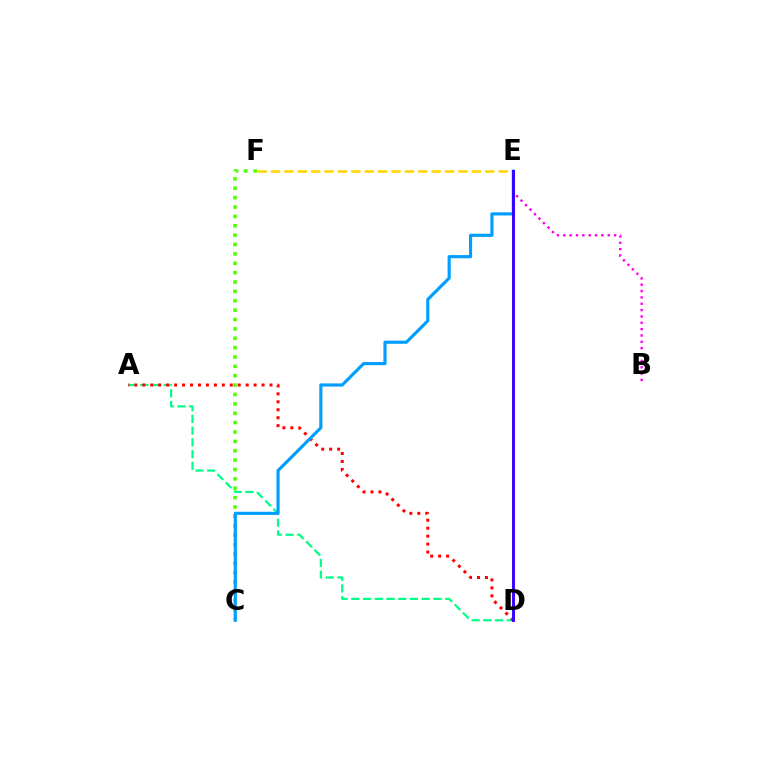{('E', 'F'): [{'color': '#ffd500', 'line_style': 'dashed', 'thickness': 1.82}], ('A', 'D'): [{'color': '#00ff86', 'line_style': 'dashed', 'thickness': 1.59}, {'color': '#ff0000', 'line_style': 'dotted', 'thickness': 2.16}], ('B', 'E'): [{'color': '#ff00ed', 'line_style': 'dotted', 'thickness': 1.72}], ('C', 'F'): [{'color': '#4fff00', 'line_style': 'dotted', 'thickness': 2.55}], ('C', 'E'): [{'color': '#009eff', 'line_style': 'solid', 'thickness': 2.26}], ('D', 'E'): [{'color': '#3700ff', 'line_style': 'solid', 'thickness': 2.08}]}